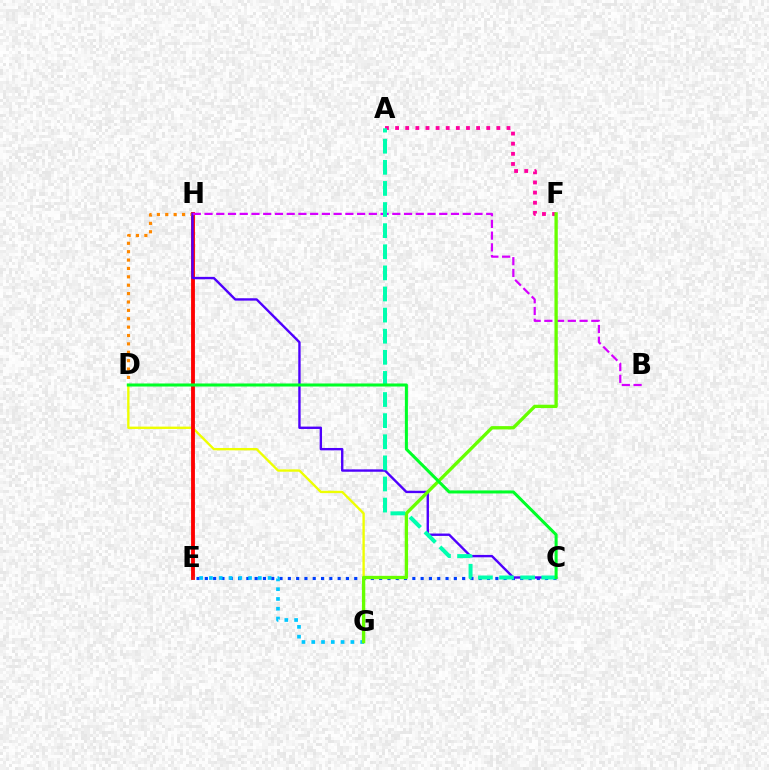{('D', 'G'): [{'color': '#eeff00', 'line_style': 'solid', 'thickness': 1.69}], ('C', 'E'): [{'color': '#003fff', 'line_style': 'dotted', 'thickness': 2.26}], ('E', 'H'): [{'color': '#ff0000', 'line_style': 'solid', 'thickness': 2.77}], ('D', 'H'): [{'color': '#ff8800', 'line_style': 'dotted', 'thickness': 2.28}], ('C', 'H'): [{'color': '#4f00ff', 'line_style': 'solid', 'thickness': 1.71}], ('B', 'H'): [{'color': '#d600ff', 'line_style': 'dashed', 'thickness': 1.59}], ('E', 'G'): [{'color': '#00c7ff', 'line_style': 'dotted', 'thickness': 2.66}], ('A', 'F'): [{'color': '#ff00a0', 'line_style': 'dotted', 'thickness': 2.75}], ('F', 'G'): [{'color': '#66ff00', 'line_style': 'solid', 'thickness': 2.4}], ('A', 'C'): [{'color': '#00ffaf', 'line_style': 'dashed', 'thickness': 2.87}], ('C', 'D'): [{'color': '#00ff27', 'line_style': 'solid', 'thickness': 2.19}]}